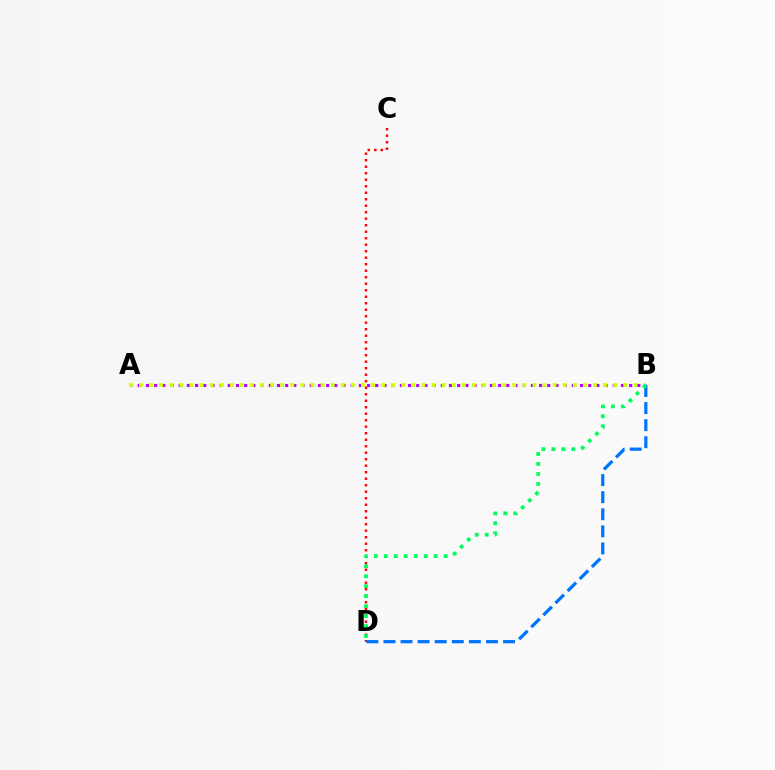{('C', 'D'): [{'color': '#ff0000', 'line_style': 'dotted', 'thickness': 1.77}], ('B', 'D'): [{'color': '#0074ff', 'line_style': 'dashed', 'thickness': 2.32}, {'color': '#00ff5c', 'line_style': 'dotted', 'thickness': 2.71}], ('A', 'B'): [{'color': '#b900ff', 'line_style': 'dotted', 'thickness': 2.23}, {'color': '#d1ff00', 'line_style': 'dotted', 'thickness': 2.74}]}